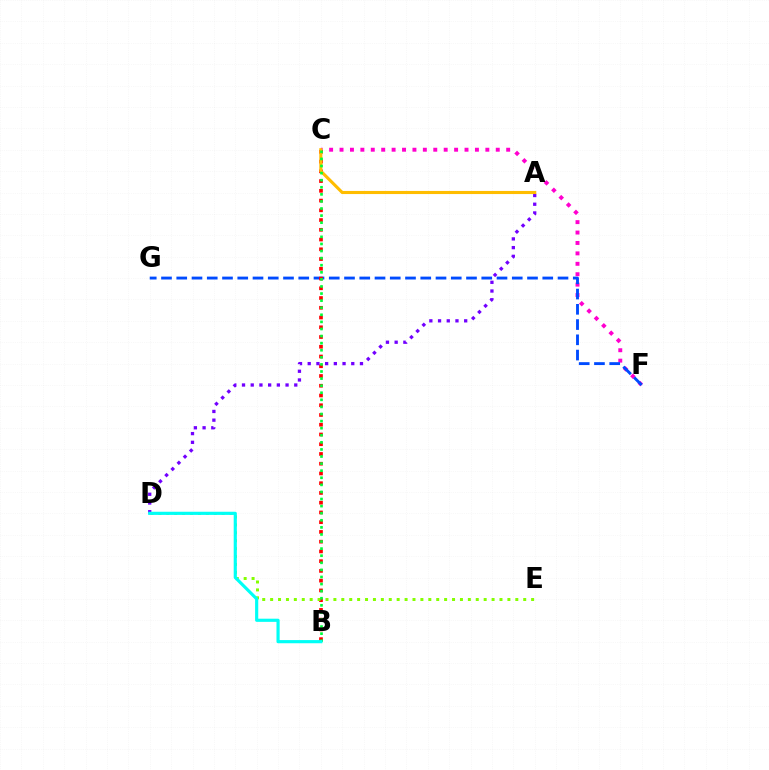{('C', 'F'): [{'color': '#ff00cf', 'line_style': 'dotted', 'thickness': 2.83}], ('F', 'G'): [{'color': '#004bff', 'line_style': 'dashed', 'thickness': 2.07}], ('B', 'C'): [{'color': '#ff0000', 'line_style': 'dotted', 'thickness': 2.65}, {'color': '#00ff39', 'line_style': 'dotted', 'thickness': 1.93}], ('D', 'E'): [{'color': '#84ff00', 'line_style': 'dotted', 'thickness': 2.15}], ('A', 'D'): [{'color': '#7200ff', 'line_style': 'dotted', 'thickness': 2.37}], ('A', 'C'): [{'color': '#ffbd00', 'line_style': 'solid', 'thickness': 2.23}], ('B', 'D'): [{'color': '#00fff6', 'line_style': 'solid', 'thickness': 2.27}]}